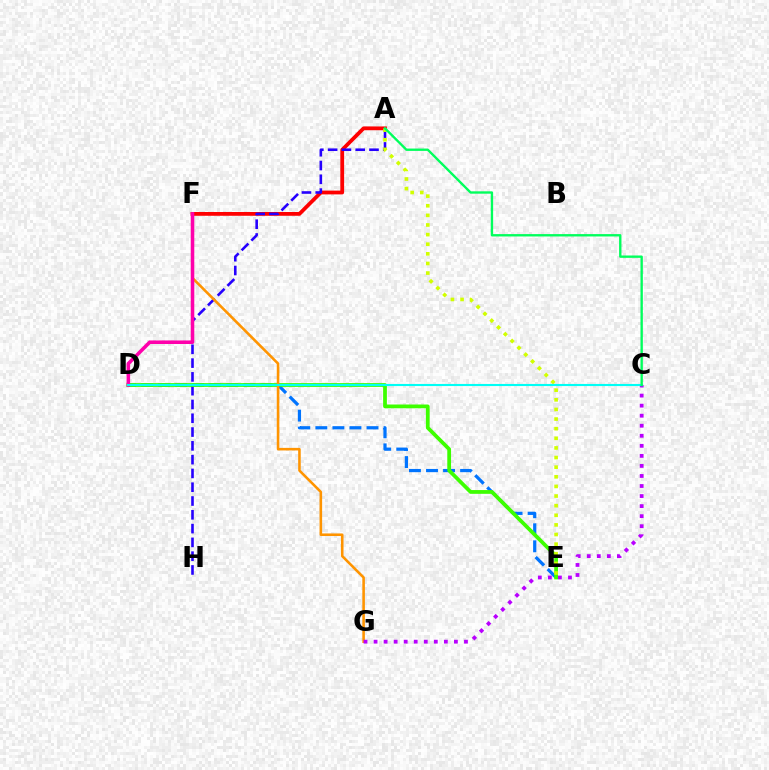{('A', 'F'): [{'color': '#ff0000', 'line_style': 'solid', 'thickness': 2.73}], ('A', 'H'): [{'color': '#2500ff', 'line_style': 'dashed', 'thickness': 1.87}], ('D', 'E'): [{'color': '#0074ff', 'line_style': 'dashed', 'thickness': 2.32}, {'color': '#3dff00', 'line_style': 'solid', 'thickness': 2.71}], ('F', 'G'): [{'color': '#ff9400', 'line_style': 'solid', 'thickness': 1.86}], ('D', 'F'): [{'color': '#ff00ac', 'line_style': 'solid', 'thickness': 2.56}], ('A', 'E'): [{'color': '#d1ff00', 'line_style': 'dotted', 'thickness': 2.61}], ('C', 'G'): [{'color': '#b900ff', 'line_style': 'dotted', 'thickness': 2.73}], ('C', 'D'): [{'color': '#00fff6', 'line_style': 'solid', 'thickness': 1.52}], ('A', 'C'): [{'color': '#00ff5c', 'line_style': 'solid', 'thickness': 1.7}]}